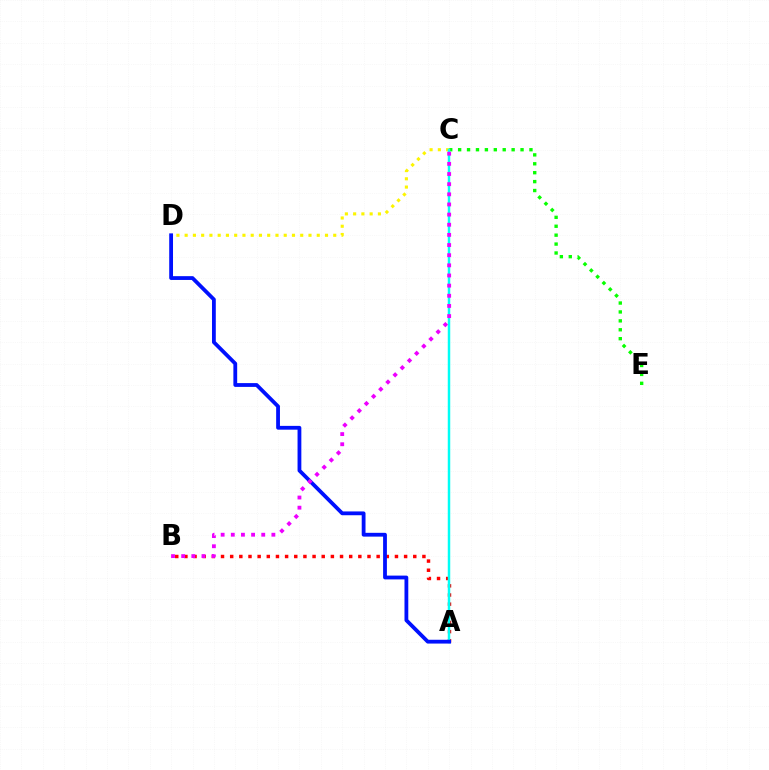{('C', 'E'): [{'color': '#08ff00', 'line_style': 'dotted', 'thickness': 2.42}], ('A', 'B'): [{'color': '#ff0000', 'line_style': 'dotted', 'thickness': 2.49}], ('C', 'D'): [{'color': '#fcf500', 'line_style': 'dotted', 'thickness': 2.24}], ('A', 'C'): [{'color': '#00fff6', 'line_style': 'solid', 'thickness': 1.78}], ('A', 'D'): [{'color': '#0010ff', 'line_style': 'solid', 'thickness': 2.73}], ('B', 'C'): [{'color': '#ee00ff', 'line_style': 'dotted', 'thickness': 2.76}]}